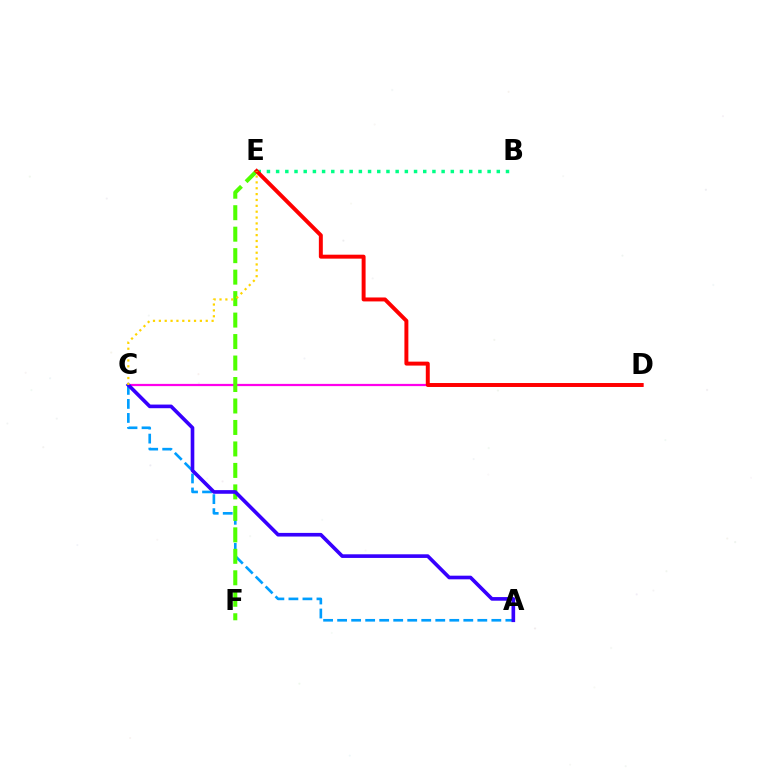{('C', 'D'): [{'color': '#ff00ed', 'line_style': 'solid', 'thickness': 1.61}], ('A', 'C'): [{'color': '#009eff', 'line_style': 'dashed', 'thickness': 1.9}, {'color': '#3700ff', 'line_style': 'solid', 'thickness': 2.62}], ('E', 'F'): [{'color': '#4fff00', 'line_style': 'dashed', 'thickness': 2.92}], ('B', 'E'): [{'color': '#00ff86', 'line_style': 'dotted', 'thickness': 2.5}], ('D', 'E'): [{'color': '#ff0000', 'line_style': 'solid', 'thickness': 2.85}], ('C', 'E'): [{'color': '#ffd500', 'line_style': 'dotted', 'thickness': 1.59}]}